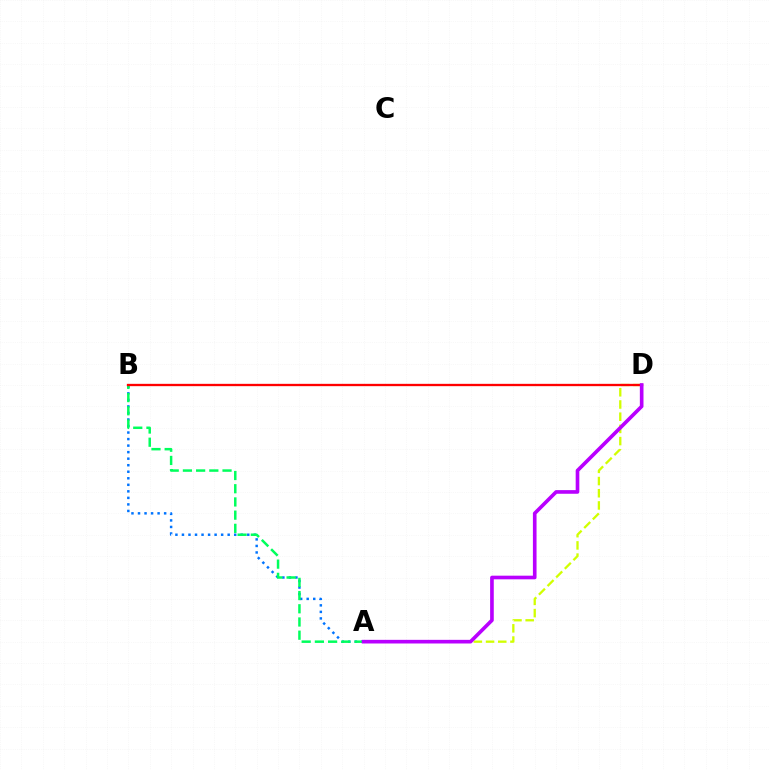{('A', 'B'): [{'color': '#0074ff', 'line_style': 'dotted', 'thickness': 1.77}, {'color': '#00ff5c', 'line_style': 'dashed', 'thickness': 1.79}], ('A', 'D'): [{'color': '#d1ff00', 'line_style': 'dashed', 'thickness': 1.66}, {'color': '#b900ff', 'line_style': 'solid', 'thickness': 2.62}], ('B', 'D'): [{'color': '#ff0000', 'line_style': 'solid', 'thickness': 1.67}]}